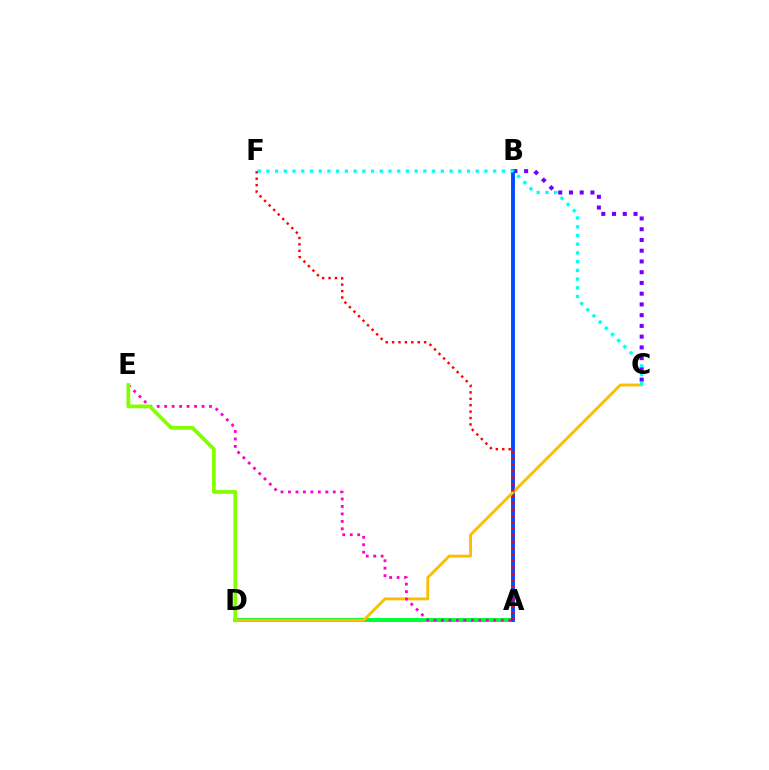{('A', 'D'): [{'color': '#00ff39', 'line_style': 'solid', 'thickness': 2.88}], ('B', 'C'): [{'color': '#7200ff', 'line_style': 'dotted', 'thickness': 2.92}], ('A', 'B'): [{'color': '#004bff', 'line_style': 'solid', 'thickness': 2.8}], ('C', 'D'): [{'color': '#ffbd00', 'line_style': 'solid', 'thickness': 2.07}], ('C', 'F'): [{'color': '#00fff6', 'line_style': 'dotted', 'thickness': 2.37}], ('A', 'E'): [{'color': '#ff00cf', 'line_style': 'dotted', 'thickness': 2.03}], ('D', 'E'): [{'color': '#84ff00', 'line_style': 'solid', 'thickness': 2.7}], ('A', 'F'): [{'color': '#ff0000', 'line_style': 'dotted', 'thickness': 1.74}]}